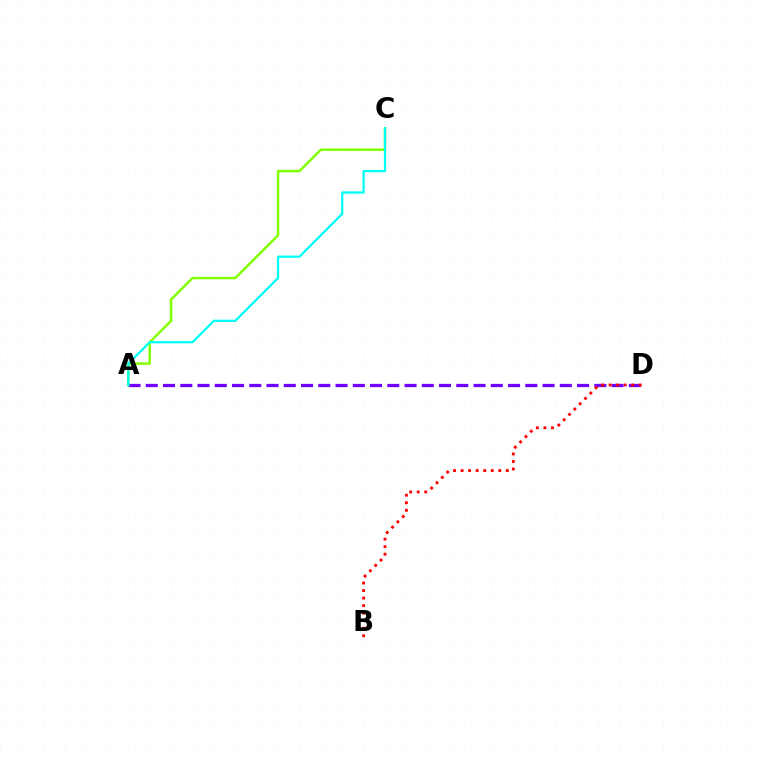{('A', 'D'): [{'color': '#7200ff', 'line_style': 'dashed', 'thickness': 2.34}], ('B', 'D'): [{'color': '#ff0000', 'line_style': 'dotted', 'thickness': 2.05}], ('A', 'C'): [{'color': '#84ff00', 'line_style': 'solid', 'thickness': 1.79}, {'color': '#00fff6', 'line_style': 'solid', 'thickness': 1.63}]}